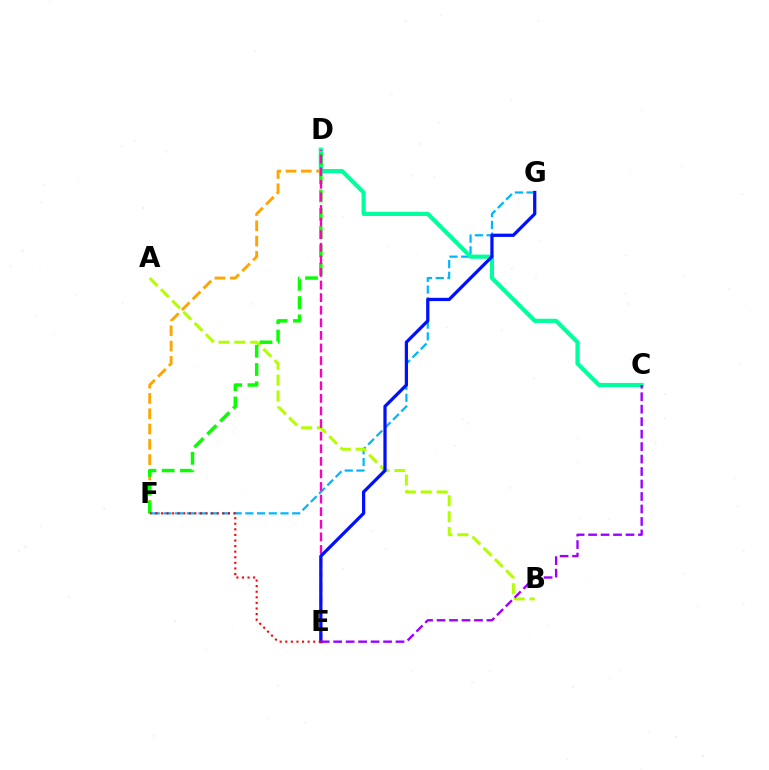{('D', 'F'): [{'color': '#ffa500', 'line_style': 'dashed', 'thickness': 2.08}, {'color': '#08ff00', 'line_style': 'dashed', 'thickness': 2.48}], ('F', 'G'): [{'color': '#00b5ff', 'line_style': 'dashed', 'thickness': 1.59}], ('C', 'D'): [{'color': '#00ff9d', 'line_style': 'solid', 'thickness': 3.0}], ('A', 'B'): [{'color': '#b3ff00', 'line_style': 'dashed', 'thickness': 2.16}], ('D', 'E'): [{'color': '#ff00bd', 'line_style': 'dashed', 'thickness': 1.71}], ('E', 'G'): [{'color': '#0010ff', 'line_style': 'solid', 'thickness': 2.34}], ('C', 'E'): [{'color': '#9b00ff', 'line_style': 'dashed', 'thickness': 1.69}], ('E', 'F'): [{'color': '#ff0000', 'line_style': 'dotted', 'thickness': 1.52}]}